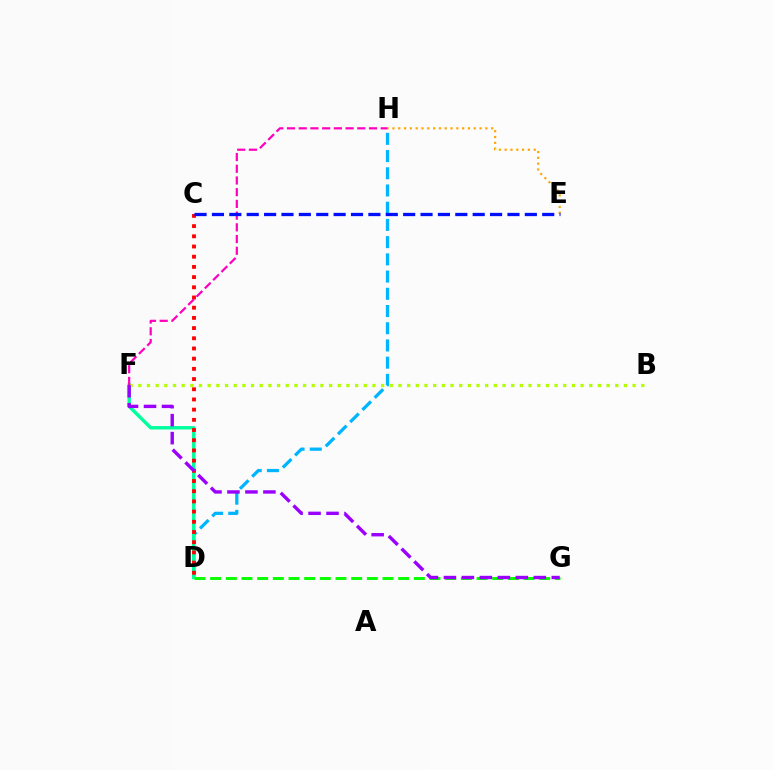{('D', 'H'): [{'color': '#00b5ff', 'line_style': 'dashed', 'thickness': 2.34}], ('D', 'F'): [{'color': '#00ff9d', 'line_style': 'solid', 'thickness': 2.47}], ('C', 'D'): [{'color': '#ff0000', 'line_style': 'dotted', 'thickness': 2.77}], ('D', 'G'): [{'color': '#08ff00', 'line_style': 'dashed', 'thickness': 2.13}], ('B', 'F'): [{'color': '#b3ff00', 'line_style': 'dotted', 'thickness': 2.36}], ('E', 'H'): [{'color': '#ffa500', 'line_style': 'dotted', 'thickness': 1.58}], ('F', 'G'): [{'color': '#9b00ff', 'line_style': 'dashed', 'thickness': 2.44}], ('F', 'H'): [{'color': '#ff00bd', 'line_style': 'dashed', 'thickness': 1.59}], ('C', 'E'): [{'color': '#0010ff', 'line_style': 'dashed', 'thickness': 2.36}]}